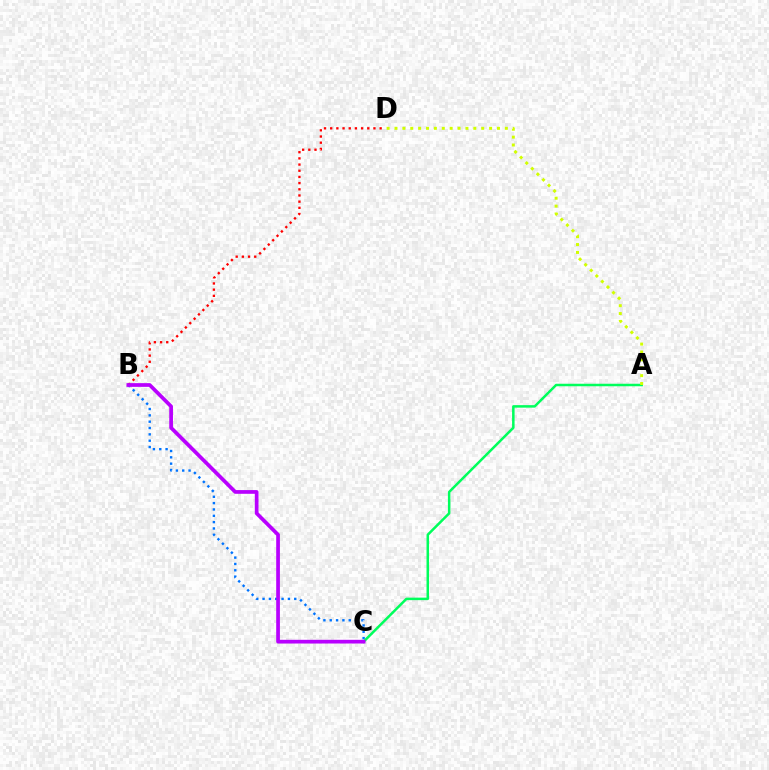{('B', 'C'): [{'color': '#0074ff', 'line_style': 'dotted', 'thickness': 1.72}, {'color': '#b900ff', 'line_style': 'solid', 'thickness': 2.68}], ('A', 'C'): [{'color': '#00ff5c', 'line_style': 'solid', 'thickness': 1.81}], ('A', 'D'): [{'color': '#d1ff00', 'line_style': 'dotted', 'thickness': 2.14}], ('B', 'D'): [{'color': '#ff0000', 'line_style': 'dotted', 'thickness': 1.68}]}